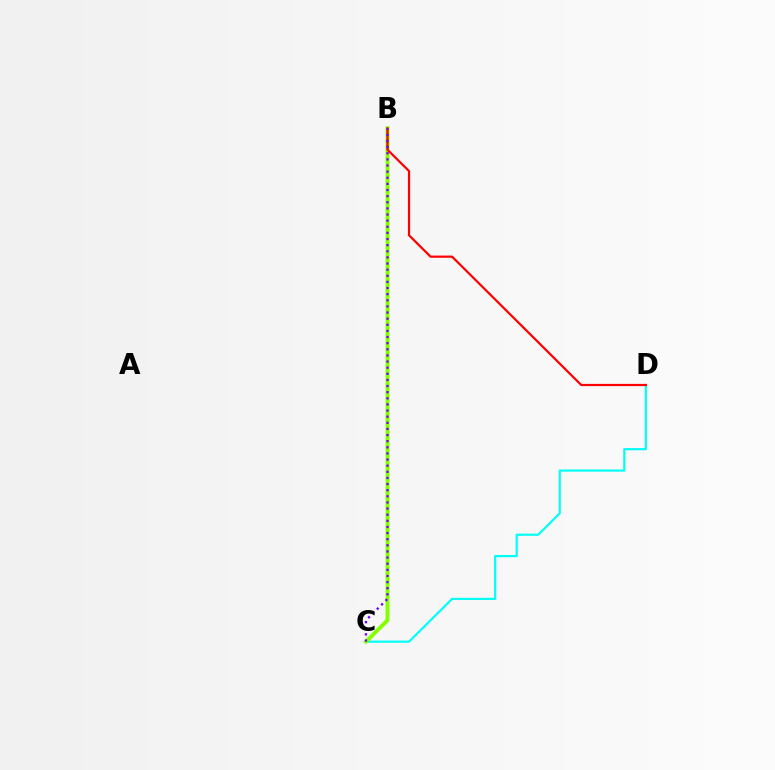{('C', 'D'): [{'color': '#00fff6', 'line_style': 'solid', 'thickness': 1.57}], ('B', 'C'): [{'color': '#84ff00', 'line_style': 'solid', 'thickness': 2.82}, {'color': '#7200ff', 'line_style': 'dotted', 'thickness': 1.66}], ('B', 'D'): [{'color': '#ff0000', 'line_style': 'solid', 'thickness': 1.59}]}